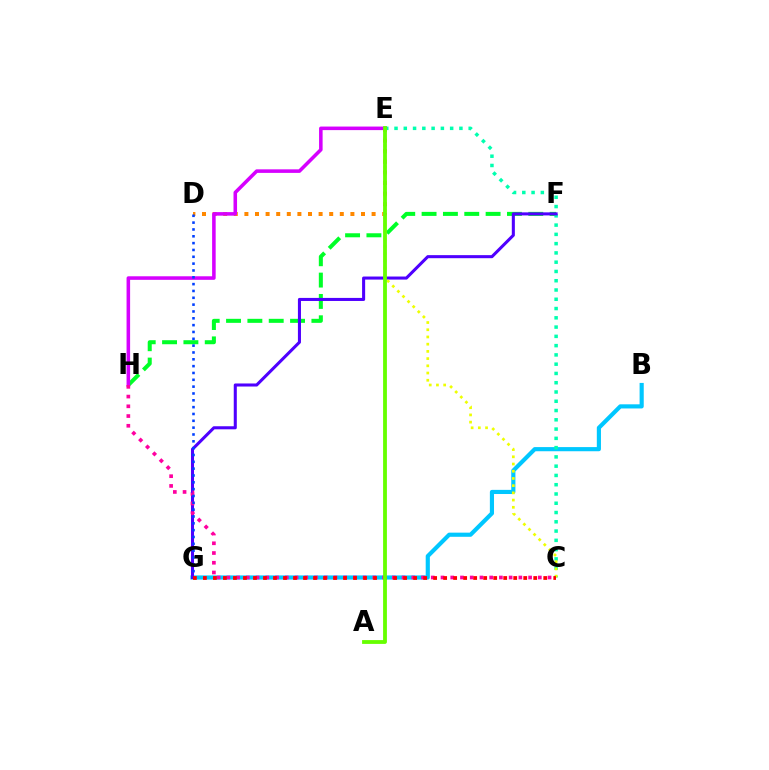{('D', 'E'): [{'color': '#ff8800', 'line_style': 'dotted', 'thickness': 2.88}], ('F', 'H'): [{'color': '#00ff27', 'line_style': 'dashed', 'thickness': 2.9}], ('B', 'G'): [{'color': '#00c7ff', 'line_style': 'solid', 'thickness': 2.98}], ('C', 'E'): [{'color': '#00ffaf', 'line_style': 'dotted', 'thickness': 2.52}, {'color': '#eeff00', 'line_style': 'dotted', 'thickness': 1.96}], ('E', 'H'): [{'color': '#d600ff', 'line_style': 'solid', 'thickness': 2.56}], ('F', 'G'): [{'color': '#4f00ff', 'line_style': 'solid', 'thickness': 2.2}], ('C', 'H'): [{'color': '#ff00a0', 'line_style': 'dotted', 'thickness': 2.64}], ('D', 'G'): [{'color': '#003fff', 'line_style': 'dotted', 'thickness': 1.86}], ('C', 'G'): [{'color': '#ff0000', 'line_style': 'dotted', 'thickness': 2.72}], ('A', 'E'): [{'color': '#66ff00', 'line_style': 'solid', 'thickness': 2.74}]}